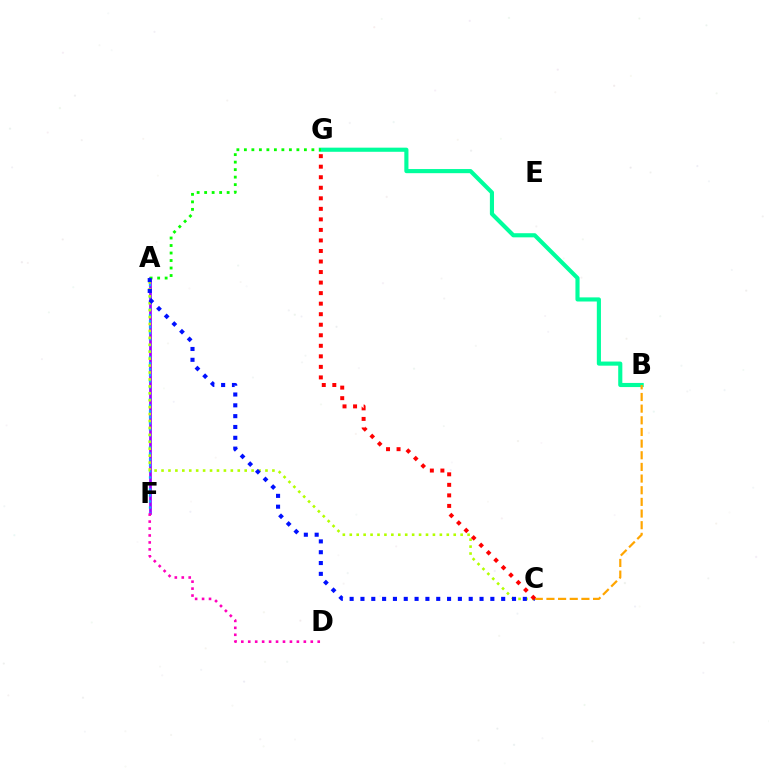{('A', 'F'): [{'color': '#9b00ff', 'line_style': 'solid', 'thickness': 1.94}, {'color': '#00b5ff', 'line_style': 'dotted', 'thickness': 1.63}], ('B', 'G'): [{'color': '#00ff9d', 'line_style': 'solid', 'thickness': 2.97}], ('B', 'C'): [{'color': '#ffa500', 'line_style': 'dashed', 'thickness': 1.58}], ('D', 'F'): [{'color': '#ff00bd', 'line_style': 'dotted', 'thickness': 1.89}], ('A', 'G'): [{'color': '#08ff00', 'line_style': 'dotted', 'thickness': 2.04}], ('A', 'C'): [{'color': '#b3ff00', 'line_style': 'dotted', 'thickness': 1.88}, {'color': '#0010ff', 'line_style': 'dotted', 'thickness': 2.94}], ('C', 'G'): [{'color': '#ff0000', 'line_style': 'dotted', 'thickness': 2.86}]}